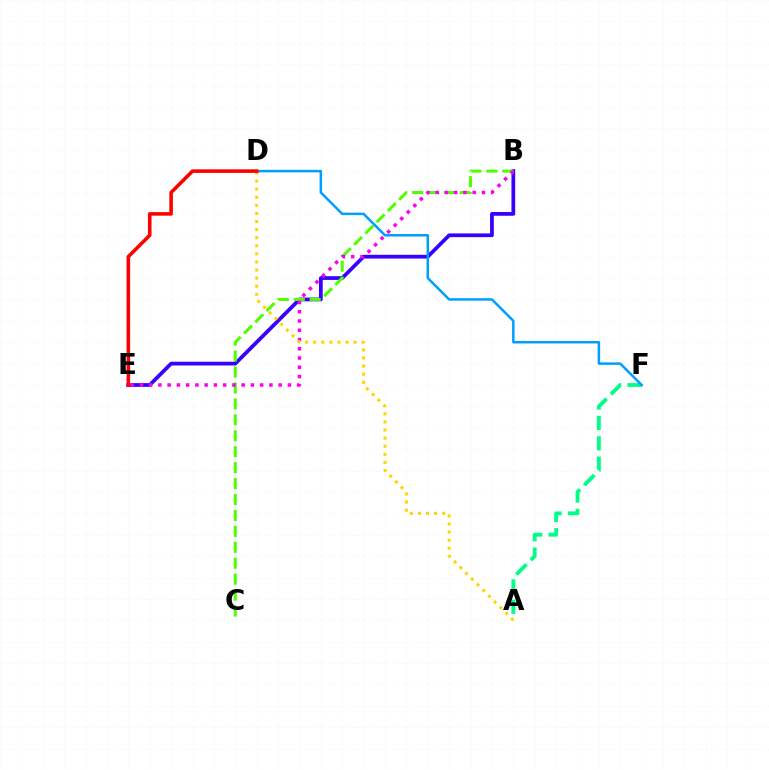{('B', 'E'): [{'color': '#3700ff', 'line_style': 'solid', 'thickness': 2.7}, {'color': '#ff00ed', 'line_style': 'dotted', 'thickness': 2.51}], ('A', 'F'): [{'color': '#00ff86', 'line_style': 'dashed', 'thickness': 2.77}], ('B', 'C'): [{'color': '#4fff00', 'line_style': 'dashed', 'thickness': 2.16}], ('D', 'F'): [{'color': '#009eff', 'line_style': 'solid', 'thickness': 1.8}], ('A', 'D'): [{'color': '#ffd500', 'line_style': 'dotted', 'thickness': 2.2}], ('D', 'E'): [{'color': '#ff0000', 'line_style': 'solid', 'thickness': 2.58}]}